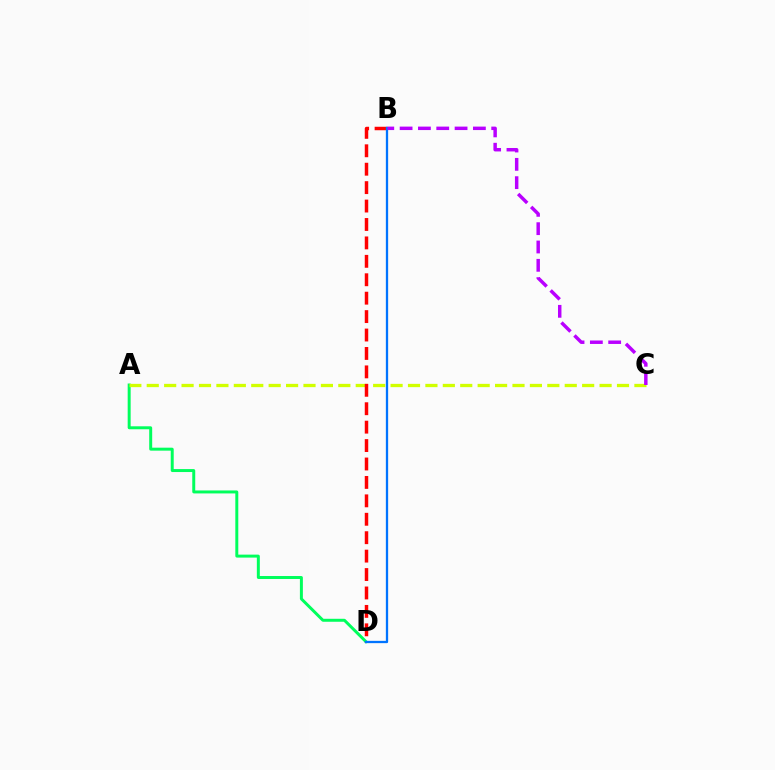{('A', 'D'): [{'color': '#00ff5c', 'line_style': 'solid', 'thickness': 2.14}], ('A', 'C'): [{'color': '#d1ff00', 'line_style': 'dashed', 'thickness': 2.37}], ('B', 'D'): [{'color': '#ff0000', 'line_style': 'dashed', 'thickness': 2.5}, {'color': '#0074ff', 'line_style': 'solid', 'thickness': 1.65}], ('B', 'C'): [{'color': '#b900ff', 'line_style': 'dashed', 'thickness': 2.49}]}